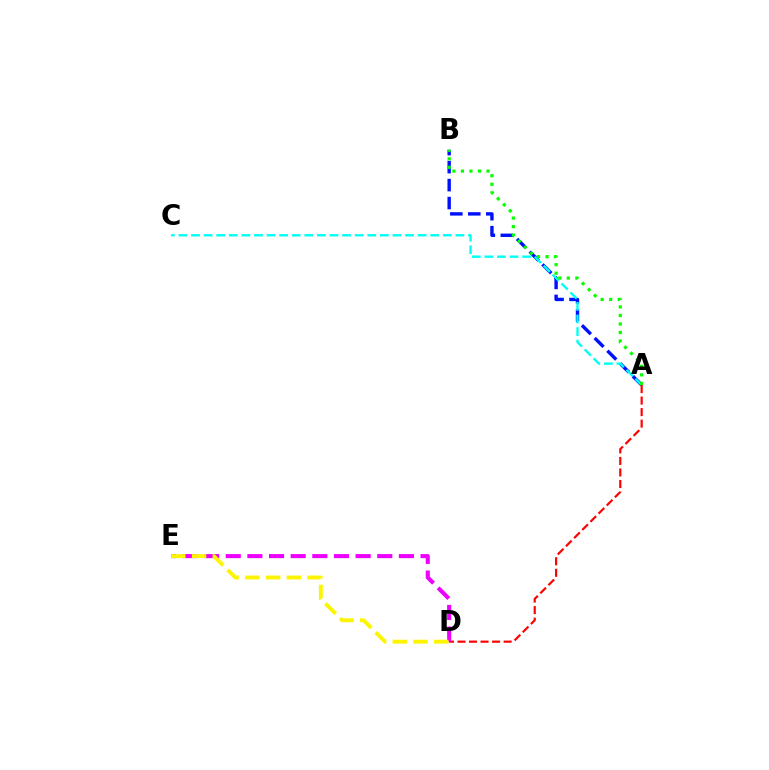{('A', 'B'): [{'color': '#0010ff', 'line_style': 'dashed', 'thickness': 2.44}, {'color': '#08ff00', 'line_style': 'dotted', 'thickness': 2.32}], ('A', 'C'): [{'color': '#00fff6', 'line_style': 'dashed', 'thickness': 1.71}], ('A', 'D'): [{'color': '#ff0000', 'line_style': 'dashed', 'thickness': 1.57}], ('D', 'E'): [{'color': '#ee00ff', 'line_style': 'dashed', 'thickness': 2.94}, {'color': '#fcf500', 'line_style': 'dashed', 'thickness': 2.82}]}